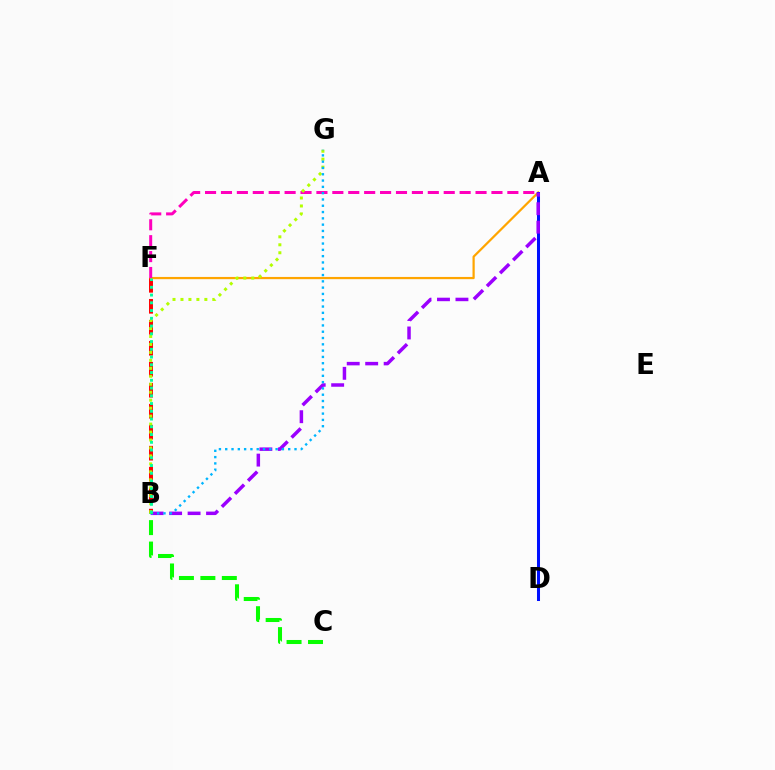{('B', 'F'): [{'color': '#ff0000', 'line_style': 'dashed', 'thickness': 2.85}, {'color': '#00ff9d', 'line_style': 'dotted', 'thickness': 2.11}], ('A', 'F'): [{'color': '#ffa500', 'line_style': 'solid', 'thickness': 1.6}, {'color': '#ff00bd', 'line_style': 'dashed', 'thickness': 2.16}], ('A', 'D'): [{'color': '#0010ff', 'line_style': 'solid', 'thickness': 2.18}], ('A', 'B'): [{'color': '#9b00ff', 'line_style': 'dashed', 'thickness': 2.51}], ('B', 'G'): [{'color': '#b3ff00', 'line_style': 'dotted', 'thickness': 2.16}, {'color': '#00b5ff', 'line_style': 'dotted', 'thickness': 1.71}], ('B', 'C'): [{'color': '#08ff00', 'line_style': 'dashed', 'thickness': 2.91}]}